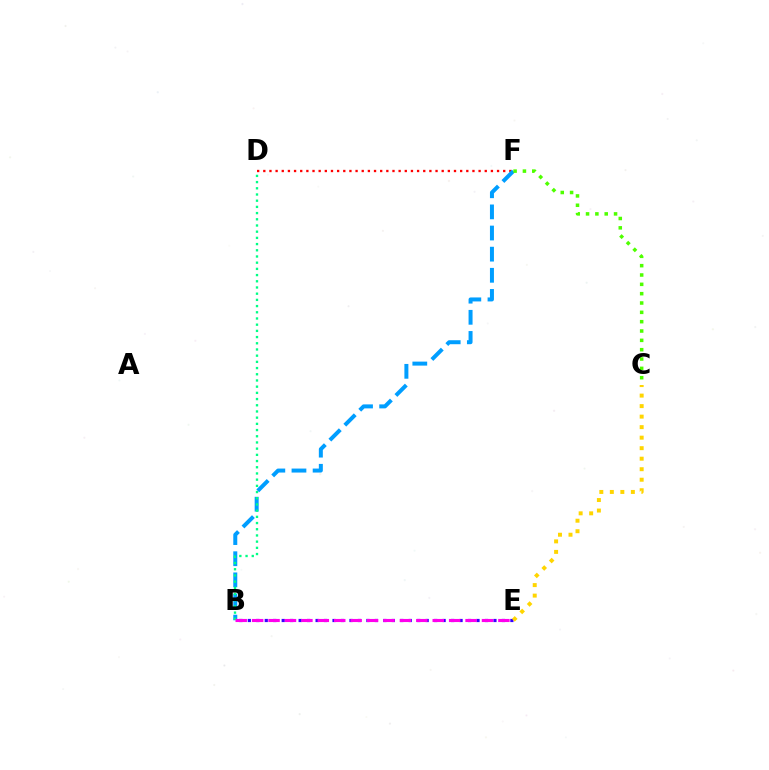{('D', 'F'): [{'color': '#ff0000', 'line_style': 'dotted', 'thickness': 1.67}], ('B', 'F'): [{'color': '#009eff', 'line_style': 'dashed', 'thickness': 2.87}], ('B', 'D'): [{'color': '#00ff86', 'line_style': 'dotted', 'thickness': 1.68}], ('B', 'E'): [{'color': '#3700ff', 'line_style': 'dotted', 'thickness': 2.3}, {'color': '#ff00ed', 'line_style': 'dashed', 'thickness': 2.23}], ('C', 'F'): [{'color': '#4fff00', 'line_style': 'dotted', 'thickness': 2.54}], ('C', 'E'): [{'color': '#ffd500', 'line_style': 'dotted', 'thickness': 2.86}]}